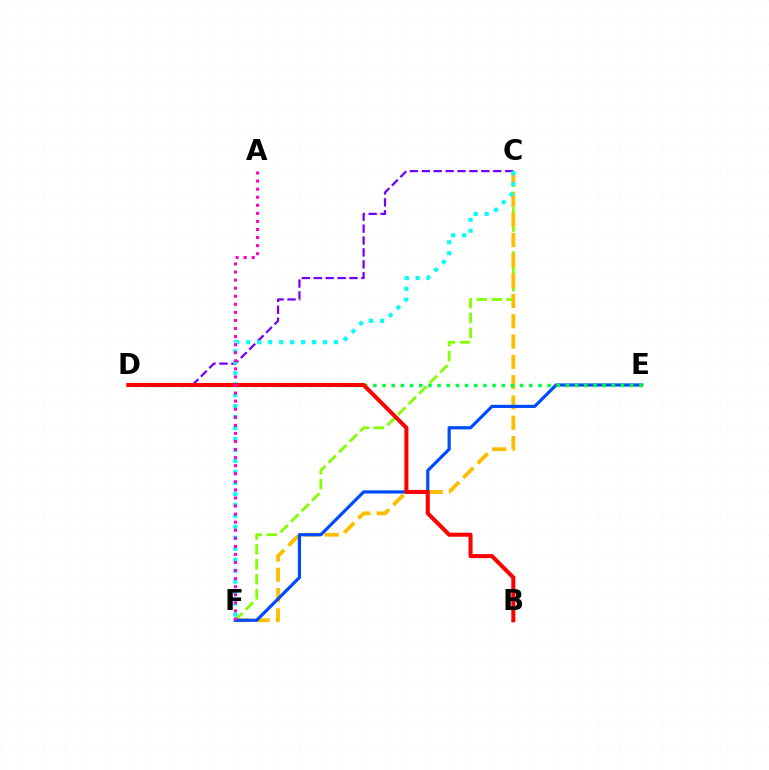{('C', 'D'): [{'color': '#7200ff', 'line_style': 'dashed', 'thickness': 1.62}], ('C', 'F'): [{'color': '#84ff00', 'line_style': 'dashed', 'thickness': 2.02}, {'color': '#ffbd00', 'line_style': 'dashed', 'thickness': 2.76}, {'color': '#00fff6', 'line_style': 'dotted', 'thickness': 2.98}], ('E', 'F'): [{'color': '#004bff', 'line_style': 'solid', 'thickness': 2.3}], ('D', 'E'): [{'color': '#00ff39', 'line_style': 'dotted', 'thickness': 2.49}], ('B', 'D'): [{'color': '#ff0000', 'line_style': 'solid', 'thickness': 2.91}], ('A', 'F'): [{'color': '#ff00cf', 'line_style': 'dotted', 'thickness': 2.19}]}